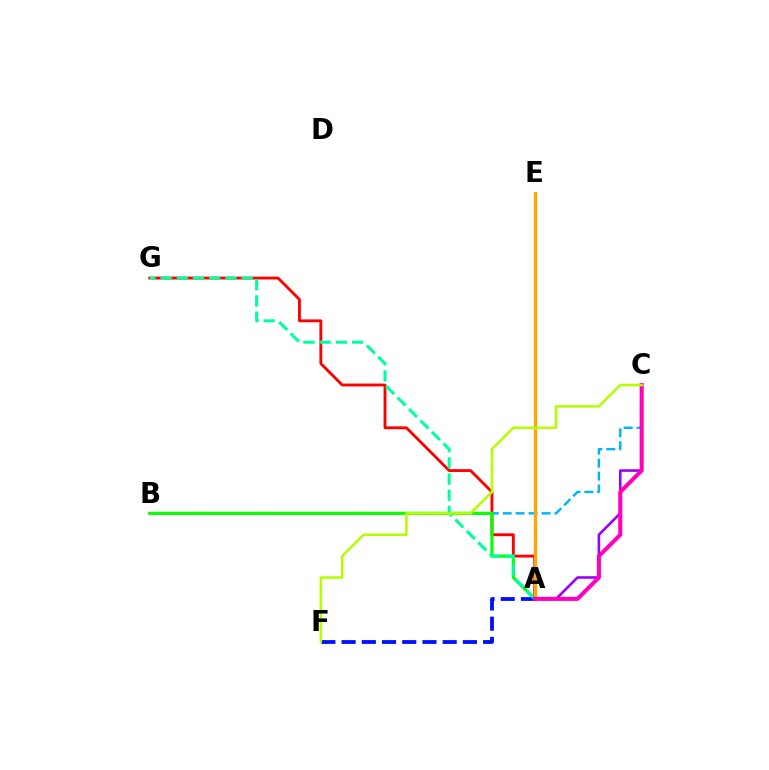{('A', 'G'): [{'color': '#ff0000', 'line_style': 'solid', 'thickness': 2.05}, {'color': '#00ff9d', 'line_style': 'dashed', 'thickness': 2.2}], ('A', 'C'): [{'color': '#9b00ff', 'line_style': 'solid', 'thickness': 1.88}, {'color': '#ff00bd', 'line_style': 'solid', 'thickness': 2.92}], ('B', 'C'): [{'color': '#00b5ff', 'line_style': 'dashed', 'thickness': 1.76}], ('A', 'B'): [{'color': '#08ff00', 'line_style': 'solid', 'thickness': 2.28}], ('A', 'E'): [{'color': '#ffa500', 'line_style': 'solid', 'thickness': 2.36}], ('A', 'F'): [{'color': '#0010ff', 'line_style': 'dashed', 'thickness': 2.75}], ('C', 'F'): [{'color': '#b3ff00', 'line_style': 'solid', 'thickness': 1.82}]}